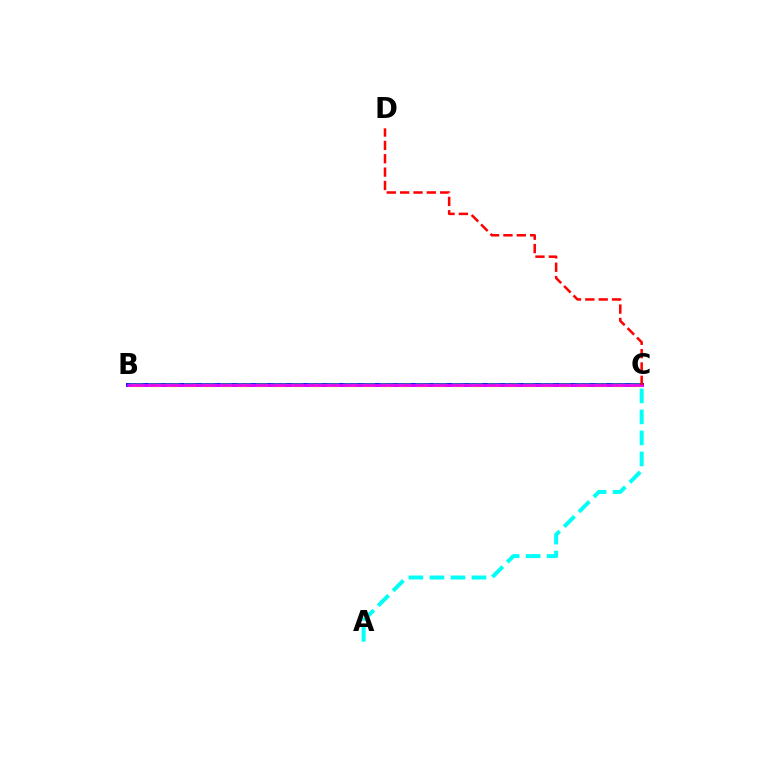{('B', 'C'): [{'color': '#0010ff', 'line_style': 'solid', 'thickness': 2.8}, {'color': '#fcf500', 'line_style': 'dashed', 'thickness': 2.42}, {'color': '#08ff00', 'line_style': 'dashed', 'thickness': 1.65}, {'color': '#ee00ff', 'line_style': 'solid', 'thickness': 1.99}], ('A', 'C'): [{'color': '#00fff6', 'line_style': 'dashed', 'thickness': 2.85}], ('C', 'D'): [{'color': '#ff0000', 'line_style': 'dashed', 'thickness': 1.81}]}